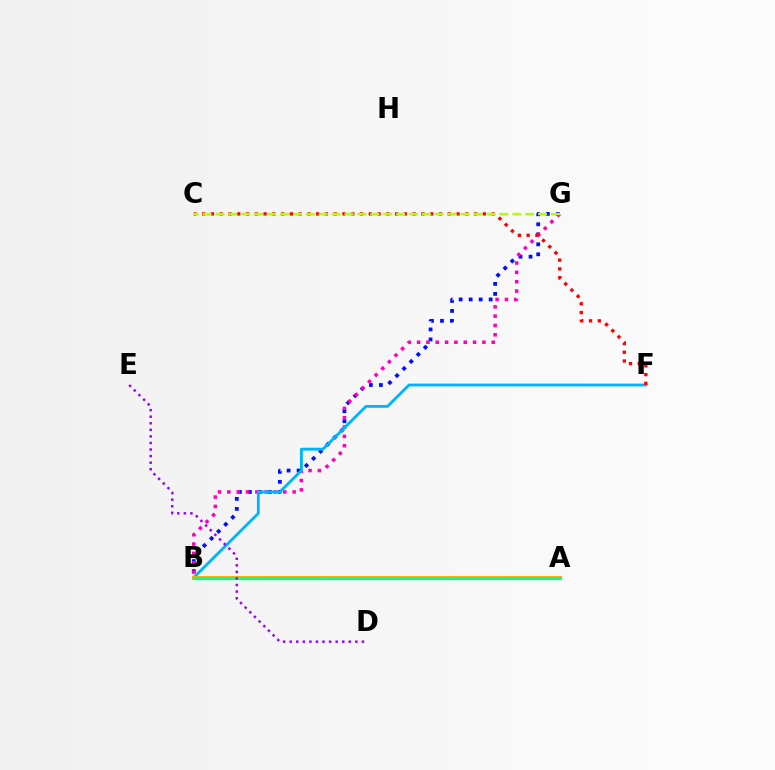{('B', 'G'): [{'color': '#0010ff', 'line_style': 'dotted', 'thickness': 2.72}, {'color': '#ff00bd', 'line_style': 'dotted', 'thickness': 2.53}], ('A', 'B'): [{'color': '#08ff00', 'line_style': 'solid', 'thickness': 2.32}, {'color': '#ffa500', 'line_style': 'solid', 'thickness': 2.74}, {'color': '#00ff9d', 'line_style': 'solid', 'thickness': 1.93}], ('B', 'F'): [{'color': '#00b5ff', 'line_style': 'solid', 'thickness': 2.05}], ('C', 'F'): [{'color': '#ff0000', 'line_style': 'dotted', 'thickness': 2.38}], ('C', 'G'): [{'color': '#b3ff00', 'line_style': 'dashed', 'thickness': 1.75}], ('D', 'E'): [{'color': '#9b00ff', 'line_style': 'dotted', 'thickness': 1.78}]}